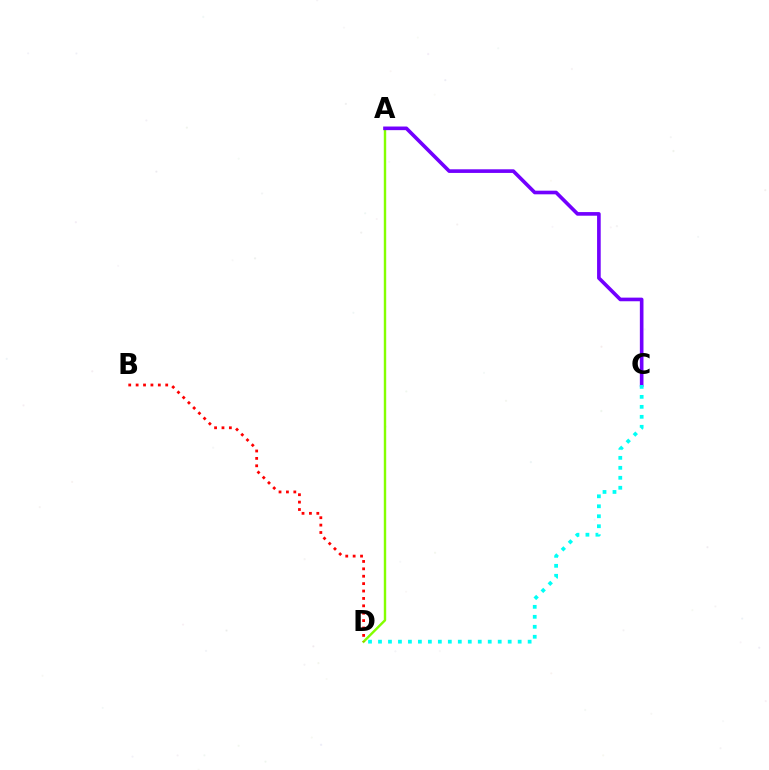{('A', 'D'): [{'color': '#84ff00', 'line_style': 'solid', 'thickness': 1.74}], ('B', 'D'): [{'color': '#ff0000', 'line_style': 'dotted', 'thickness': 2.01}], ('A', 'C'): [{'color': '#7200ff', 'line_style': 'solid', 'thickness': 2.61}], ('C', 'D'): [{'color': '#00fff6', 'line_style': 'dotted', 'thickness': 2.71}]}